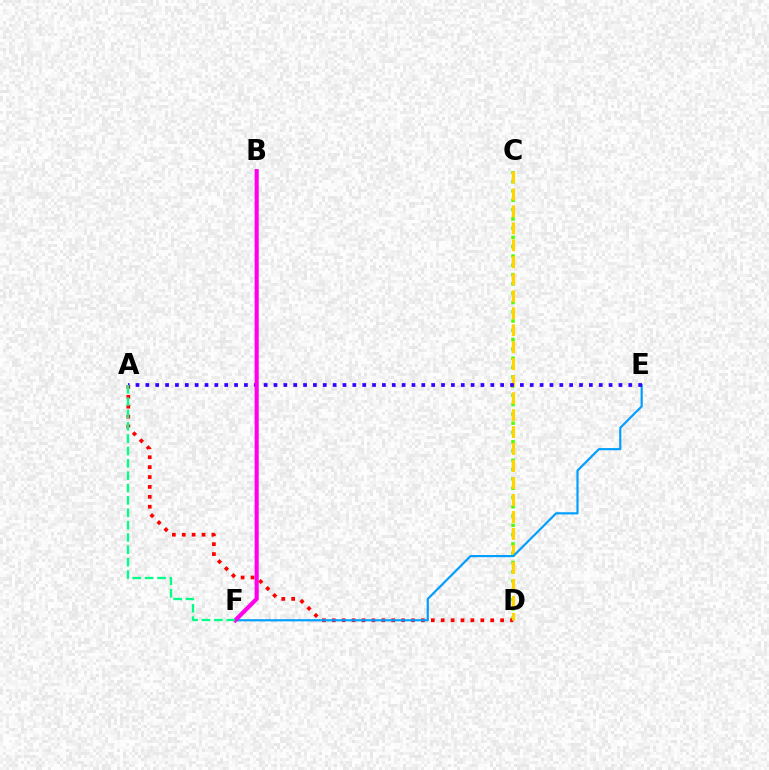{('C', 'D'): [{'color': '#4fff00', 'line_style': 'dotted', 'thickness': 2.52}, {'color': '#ffd500', 'line_style': 'dashed', 'thickness': 2.31}], ('A', 'D'): [{'color': '#ff0000', 'line_style': 'dotted', 'thickness': 2.69}], ('E', 'F'): [{'color': '#009eff', 'line_style': 'solid', 'thickness': 1.56}], ('A', 'E'): [{'color': '#3700ff', 'line_style': 'dotted', 'thickness': 2.68}], ('B', 'F'): [{'color': '#ff00ed', 'line_style': 'solid', 'thickness': 2.96}], ('A', 'F'): [{'color': '#00ff86', 'line_style': 'dashed', 'thickness': 1.68}]}